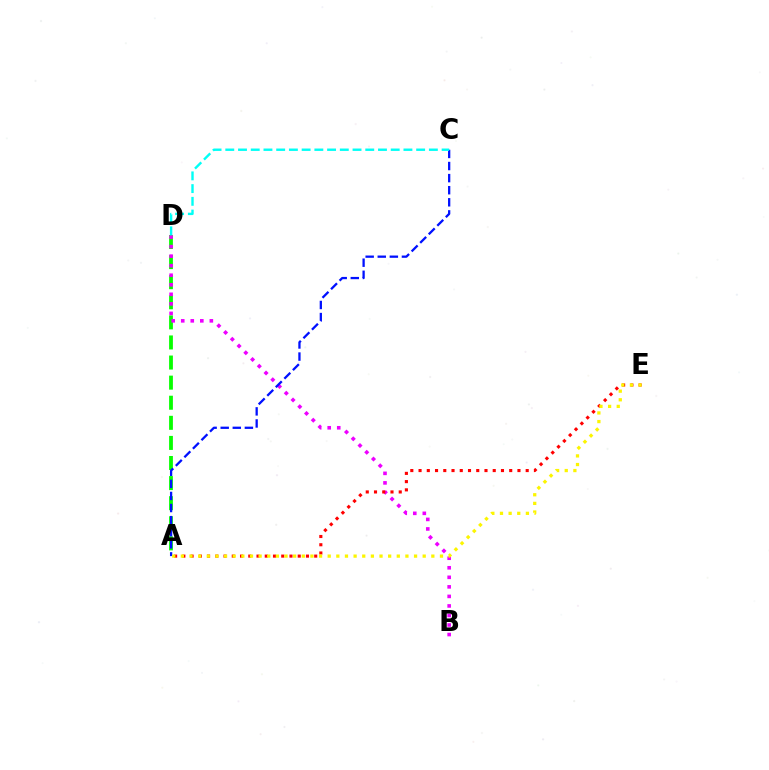{('A', 'D'): [{'color': '#08ff00', 'line_style': 'dashed', 'thickness': 2.73}], ('B', 'D'): [{'color': '#ee00ff', 'line_style': 'dotted', 'thickness': 2.59}], ('A', 'C'): [{'color': '#0010ff', 'line_style': 'dashed', 'thickness': 1.64}], ('A', 'E'): [{'color': '#ff0000', 'line_style': 'dotted', 'thickness': 2.24}, {'color': '#fcf500', 'line_style': 'dotted', 'thickness': 2.35}], ('C', 'D'): [{'color': '#00fff6', 'line_style': 'dashed', 'thickness': 1.73}]}